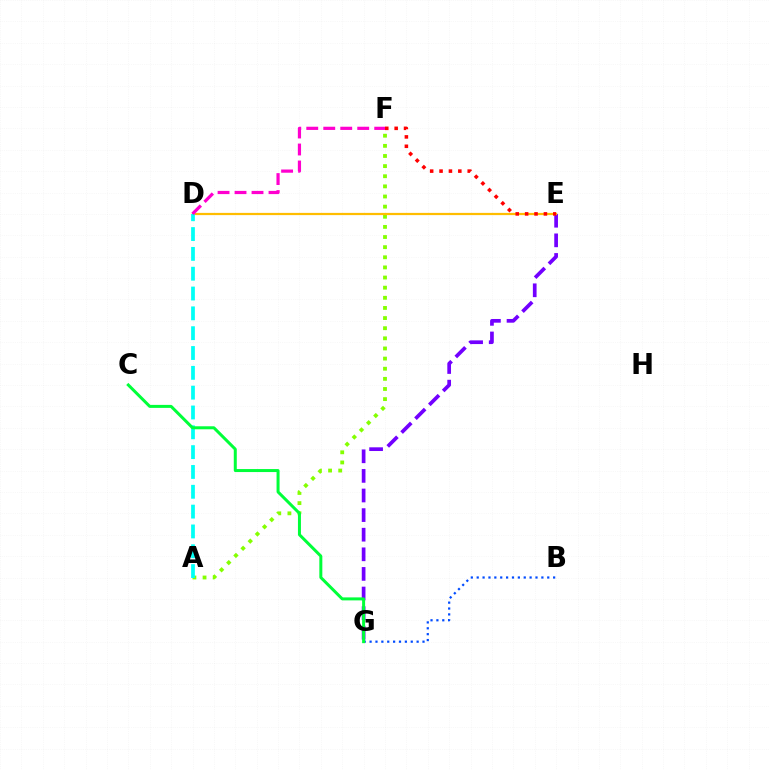{('E', 'G'): [{'color': '#7200ff', 'line_style': 'dashed', 'thickness': 2.66}], ('A', 'F'): [{'color': '#84ff00', 'line_style': 'dotted', 'thickness': 2.75}], ('D', 'E'): [{'color': '#ffbd00', 'line_style': 'solid', 'thickness': 1.6}], ('A', 'D'): [{'color': '#00fff6', 'line_style': 'dashed', 'thickness': 2.69}], ('B', 'G'): [{'color': '#004bff', 'line_style': 'dotted', 'thickness': 1.6}], ('D', 'F'): [{'color': '#ff00cf', 'line_style': 'dashed', 'thickness': 2.31}], ('E', 'F'): [{'color': '#ff0000', 'line_style': 'dotted', 'thickness': 2.55}], ('C', 'G'): [{'color': '#00ff39', 'line_style': 'solid', 'thickness': 2.16}]}